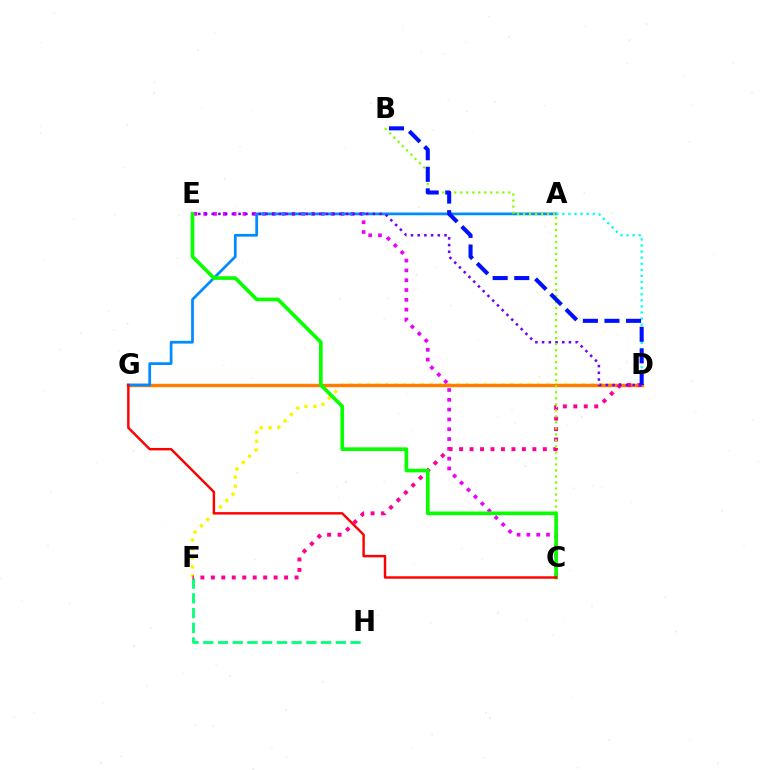{('D', 'F'): [{'color': '#fcf500', 'line_style': 'dotted', 'thickness': 2.43}, {'color': '#ff0094', 'line_style': 'dotted', 'thickness': 2.84}], ('D', 'G'): [{'color': '#ff7c00', 'line_style': 'solid', 'thickness': 2.45}], ('F', 'H'): [{'color': '#00ff74', 'line_style': 'dashed', 'thickness': 2.0}], ('C', 'E'): [{'color': '#ee00ff', 'line_style': 'dotted', 'thickness': 2.66}, {'color': '#08ff00', 'line_style': 'solid', 'thickness': 2.64}], ('A', 'G'): [{'color': '#008cff', 'line_style': 'solid', 'thickness': 1.98}], ('D', 'E'): [{'color': '#7200ff', 'line_style': 'dotted', 'thickness': 1.82}], ('B', 'C'): [{'color': '#84ff00', 'line_style': 'dotted', 'thickness': 1.63}], ('A', 'D'): [{'color': '#00fff6', 'line_style': 'dotted', 'thickness': 1.65}], ('B', 'D'): [{'color': '#0010ff', 'line_style': 'dashed', 'thickness': 2.93}], ('C', 'G'): [{'color': '#ff0000', 'line_style': 'solid', 'thickness': 1.75}]}